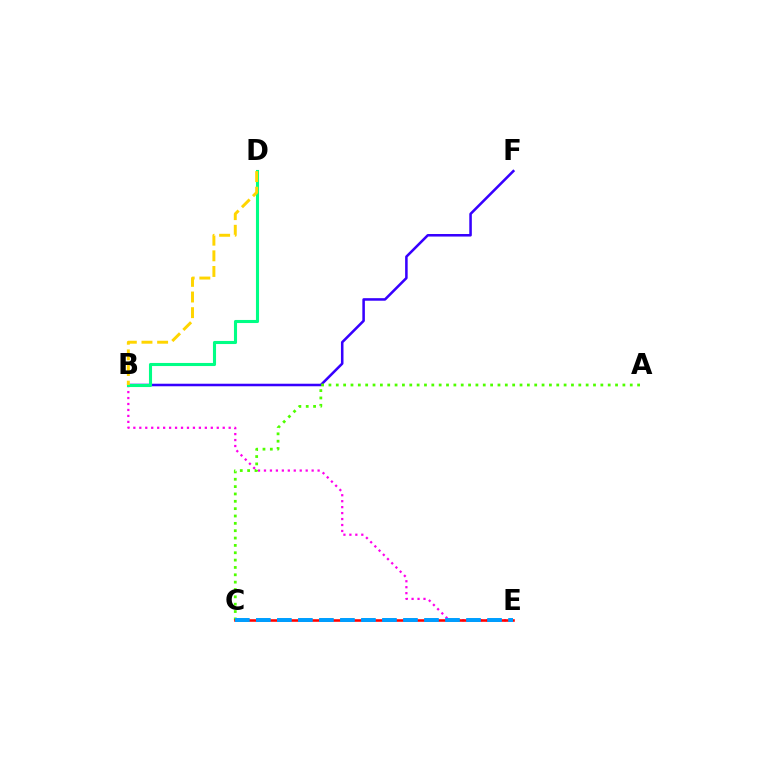{('B', 'E'): [{'color': '#ff00ed', 'line_style': 'dotted', 'thickness': 1.62}], ('B', 'F'): [{'color': '#3700ff', 'line_style': 'solid', 'thickness': 1.83}], ('B', 'D'): [{'color': '#00ff86', 'line_style': 'solid', 'thickness': 2.22}, {'color': '#ffd500', 'line_style': 'dashed', 'thickness': 2.13}], ('A', 'C'): [{'color': '#4fff00', 'line_style': 'dotted', 'thickness': 2.0}], ('C', 'E'): [{'color': '#ff0000', 'line_style': 'solid', 'thickness': 1.85}, {'color': '#009eff', 'line_style': 'dashed', 'thickness': 2.85}]}